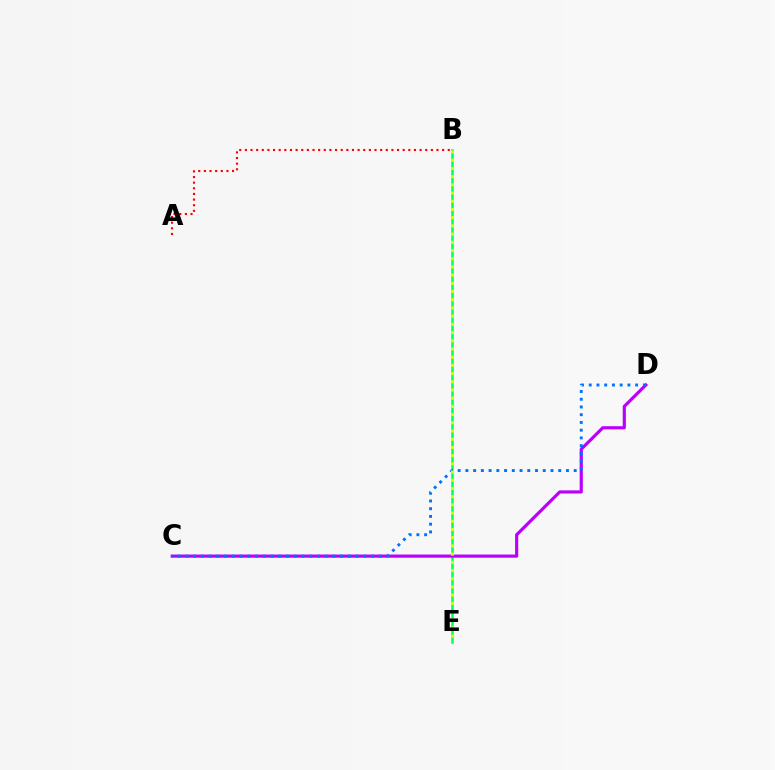{('B', 'E'): [{'color': '#00ff5c', 'line_style': 'solid', 'thickness': 1.83}, {'color': '#d1ff00', 'line_style': 'dotted', 'thickness': 2.23}], ('C', 'D'): [{'color': '#b900ff', 'line_style': 'solid', 'thickness': 2.28}, {'color': '#0074ff', 'line_style': 'dotted', 'thickness': 2.1}], ('A', 'B'): [{'color': '#ff0000', 'line_style': 'dotted', 'thickness': 1.53}]}